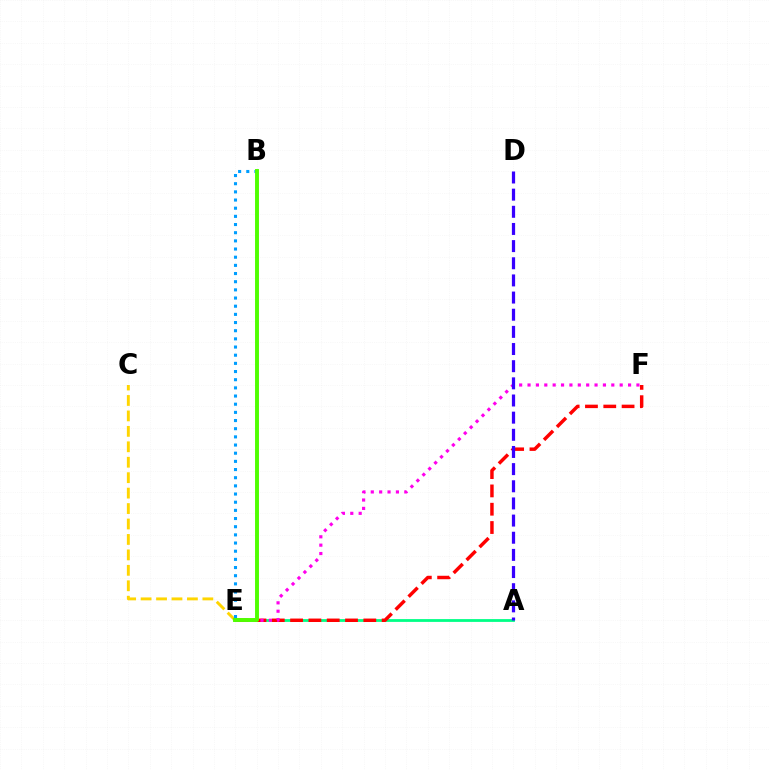{('A', 'E'): [{'color': '#00ff86', 'line_style': 'solid', 'thickness': 2.02}], ('E', 'F'): [{'color': '#ff0000', 'line_style': 'dashed', 'thickness': 2.49}, {'color': '#ff00ed', 'line_style': 'dotted', 'thickness': 2.28}], ('C', 'E'): [{'color': '#ffd500', 'line_style': 'dashed', 'thickness': 2.1}], ('A', 'D'): [{'color': '#3700ff', 'line_style': 'dashed', 'thickness': 2.33}], ('B', 'E'): [{'color': '#009eff', 'line_style': 'dotted', 'thickness': 2.22}, {'color': '#4fff00', 'line_style': 'solid', 'thickness': 2.82}]}